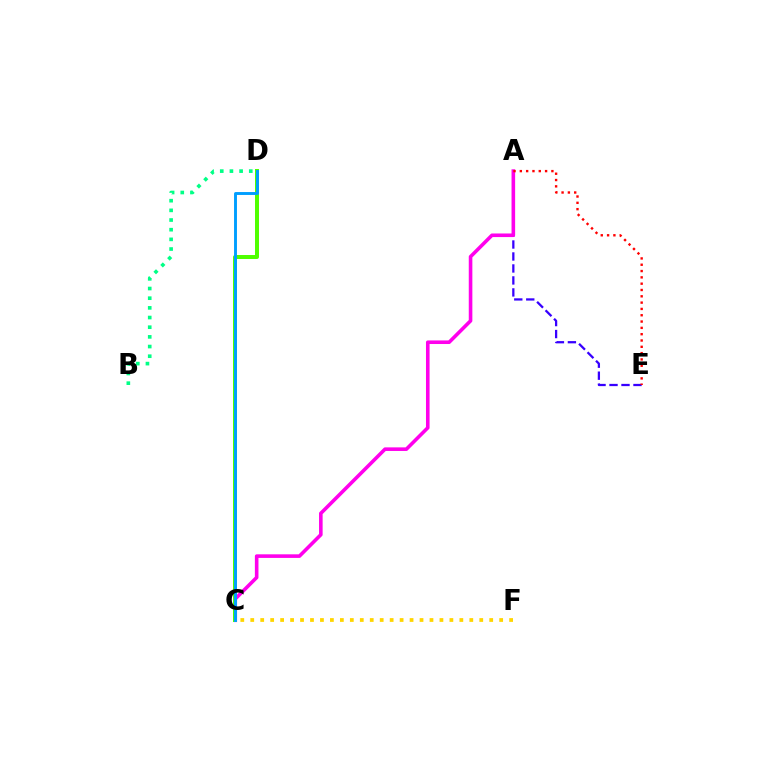{('A', 'E'): [{'color': '#3700ff', 'line_style': 'dashed', 'thickness': 1.63}, {'color': '#ff0000', 'line_style': 'dotted', 'thickness': 1.72}], ('A', 'C'): [{'color': '#ff00ed', 'line_style': 'solid', 'thickness': 2.59}], ('C', 'D'): [{'color': '#4fff00', 'line_style': 'solid', 'thickness': 2.87}, {'color': '#009eff', 'line_style': 'solid', 'thickness': 2.09}], ('B', 'D'): [{'color': '#00ff86', 'line_style': 'dotted', 'thickness': 2.63}], ('C', 'F'): [{'color': '#ffd500', 'line_style': 'dotted', 'thickness': 2.71}]}